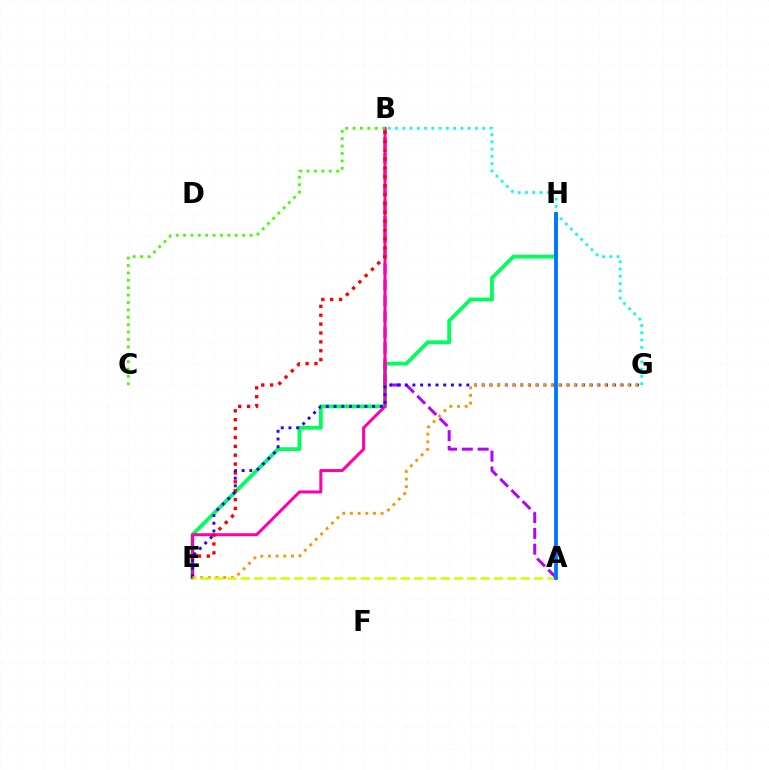{('B', 'G'): [{'color': '#00fff6', 'line_style': 'dotted', 'thickness': 1.97}], ('E', 'H'): [{'color': '#00ff5c', 'line_style': 'solid', 'thickness': 2.76}], ('A', 'B'): [{'color': '#b900ff', 'line_style': 'dashed', 'thickness': 2.15}], ('B', 'E'): [{'color': '#ff00ac', 'line_style': 'solid', 'thickness': 2.18}, {'color': '#ff0000', 'line_style': 'dotted', 'thickness': 2.41}], ('E', 'G'): [{'color': '#2500ff', 'line_style': 'dotted', 'thickness': 2.09}, {'color': '#ff9400', 'line_style': 'dotted', 'thickness': 2.08}], ('B', 'C'): [{'color': '#3dff00', 'line_style': 'dotted', 'thickness': 2.01}], ('A', 'E'): [{'color': '#d1ff00', 'line_style': 'dashed', 'thickness': 1.81}], ('A', 'H'): [{'color': '#0074ff', 'line_style': 'solid', 'thickness': 2.73}]}